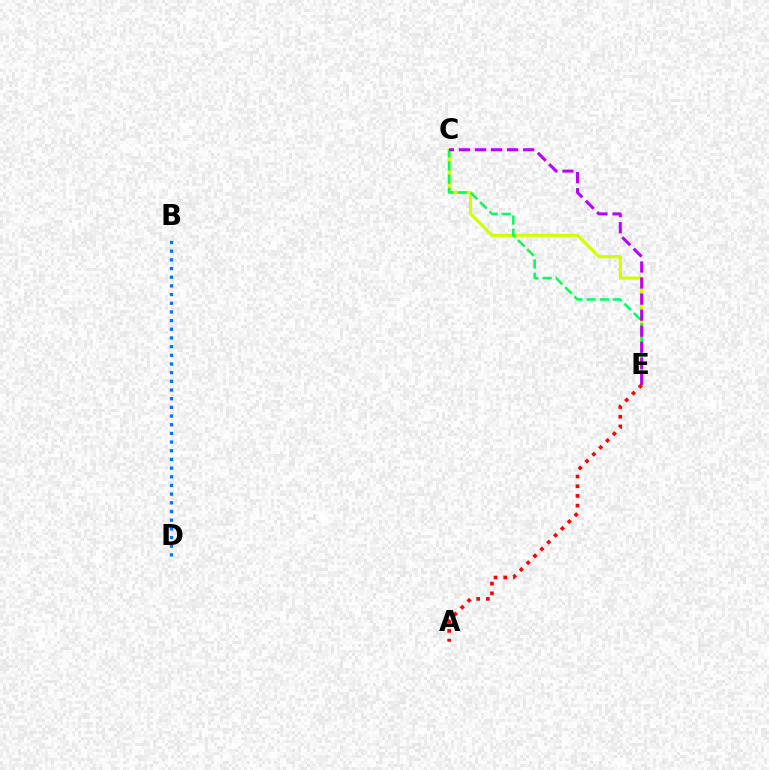{('C', 'E'): [{'color': '#d1ff00', 'line_style': 'solid', 'thickness': 2.27}, {'color': '#00ff5c', 'line_style': 'dashed', 'thickness': 1.8}, {'color': '#b900ff', 'line_style': 'dashed', 'thickness': 2.18}], ('B', 'D'): [{'color': '#0074ff', 'line_style': 'dotted', 'thickness': 2.36}], ('A', 'E'): [{'color': '#ff0000', 'line_style': 'dotted', 'thickness': 2.63}]}